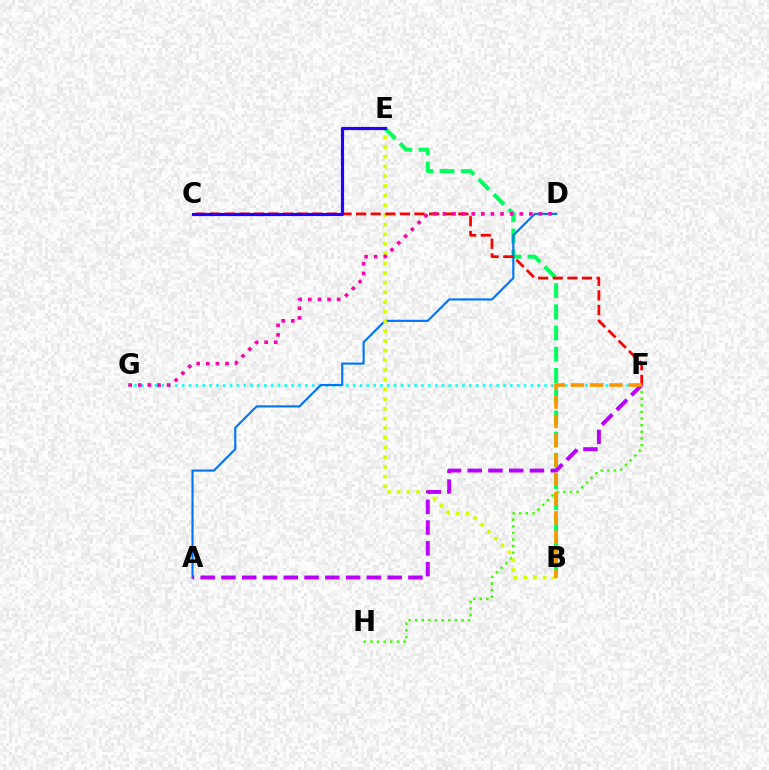{('F', 'G'): [{'color': '#00fff6', 'line_style': 'dotted', 'thickness': 1.86}], ('F', 'H'): [{'color': '#3dff00', 'line_style': 'dotted', 'thickness': 1.8}], ('B', 'E'): [{'color': '#00ff5c', 'line_style': 'dashed', 'thickness': 2.88}, {'color': '#d1ff00', 'line_style': 'dotted', 'thickness': 2.63}], ('A', 'D'): [{'color': '#0074ff', 'line_style': 'solid', 'thickness': 1.55}], ('C', 'F'): [{'color': '#ff0000', 'line_style': 'dashed', 'thickness': 1.98}], ('A', 'F'): [{'color': '#b900ff', 'line_style': 'dashed', 'thickness': 2.82}], ('B', 'F'): [{'color': '#ff9400', 'line_style': 'dashed', 'thickness': 2.62}], ('D', 'G'): [{'color': '#ff00ac', 'line_style': 'dotted', 'thickness': 2.61}], ('C', 'E'): [{'color': '#2500ff', 'line_style': 'solid', 'thickness': 2.29}]}